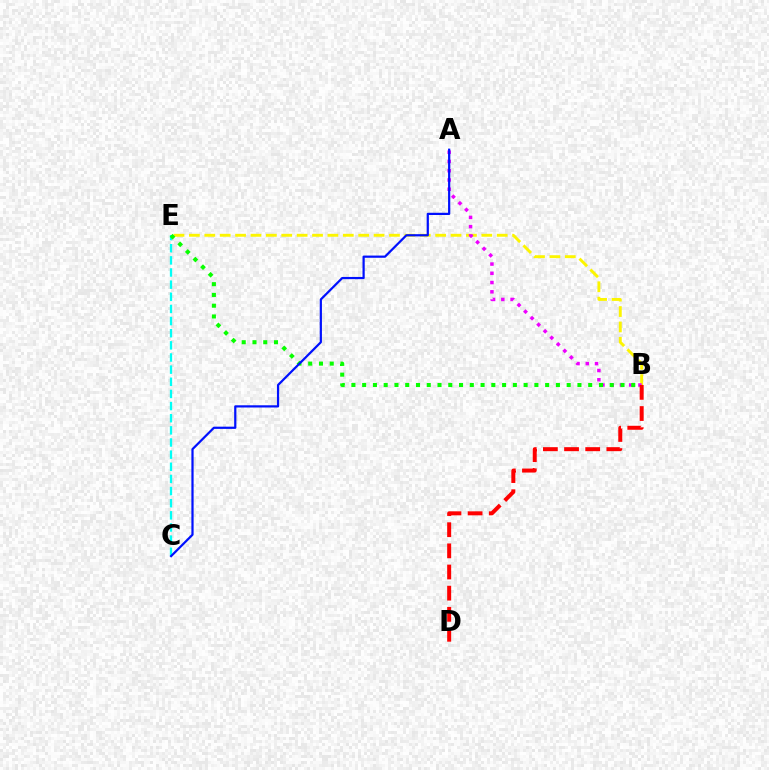{('B', 'E'): [{'color': '#fcf500', 'line_style': 'dashed', 'thickness': 2.09}, {'color': '#08ff00', 'line_style': 'dotted', 'thickness': 2.92}], ('A', 'B'): [{'color': '#ee00ff', 'line_style': 'dotted', 'thickness': 2.51}], ('B', 'D'): [{'color': '#ff0000', 'line_style': 'dashed', 'thickness': 2.87}], ('C', 'E'): [{'color': '#00fff6', 'line_style': 'dashed', 'thickness': 1.65}], ('A', 'C'): [{'color': '#0010ff', 'line_style': 'solid', 'thickness': 1.6}]}